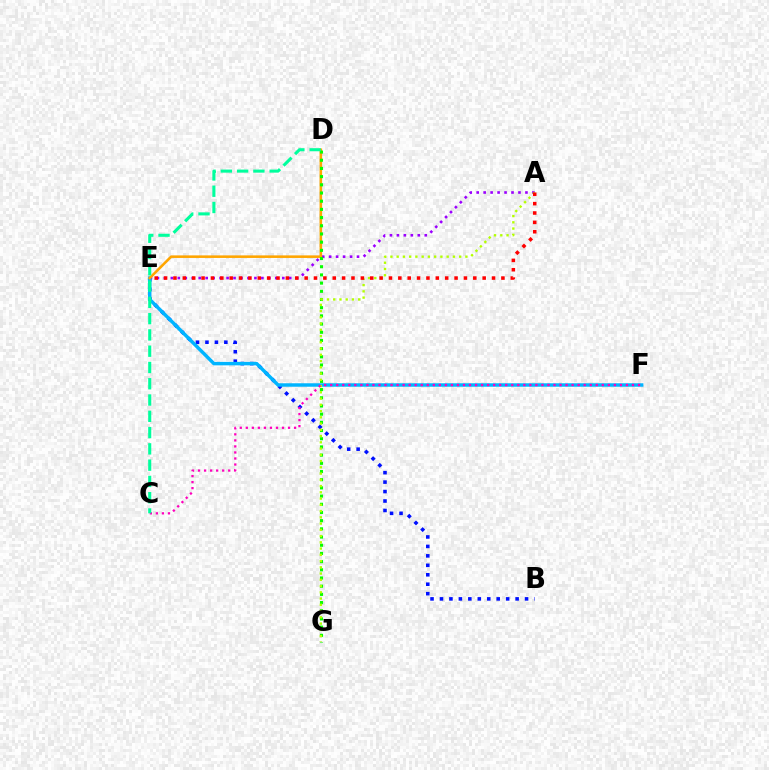{('B', 'E'): [{'color': '#0010ff', 'line_style': 'dotted', 'thickness': 2.57}], ('A', 'E'): [{'color': '#9b00ff', 'line_style': 'dotted', 'thickness': 1.89}, {'color': '#ff0000', 'line_style': 'dotted', 'thickness': 2.55}], ('E', 'F'): [{'color': '#00b5ff', 'line_style': 'solid', 'thickness': 2.49}], ('D', 'E'): [{'color': '#ffa500', 'line_style': 'solid', 'thickness': 1.85}], ('D', 'G'): [{'color': '#08ff00', 'line_style': 'dotted', 'thickness': 2.23}], ('A', 'G'): [{'color': '#b3ff00', 'line_style': 'dotted', 'thickness': 1.7}], ('C', 'F'): [{'color': '#ff00bd', 'line_style': 'dotted', 'thickness': 1.64}], ('C', 'D'): [{'color': '#00ff9d', 'line_style': 'dashed', 'thickness': 2.21}]}